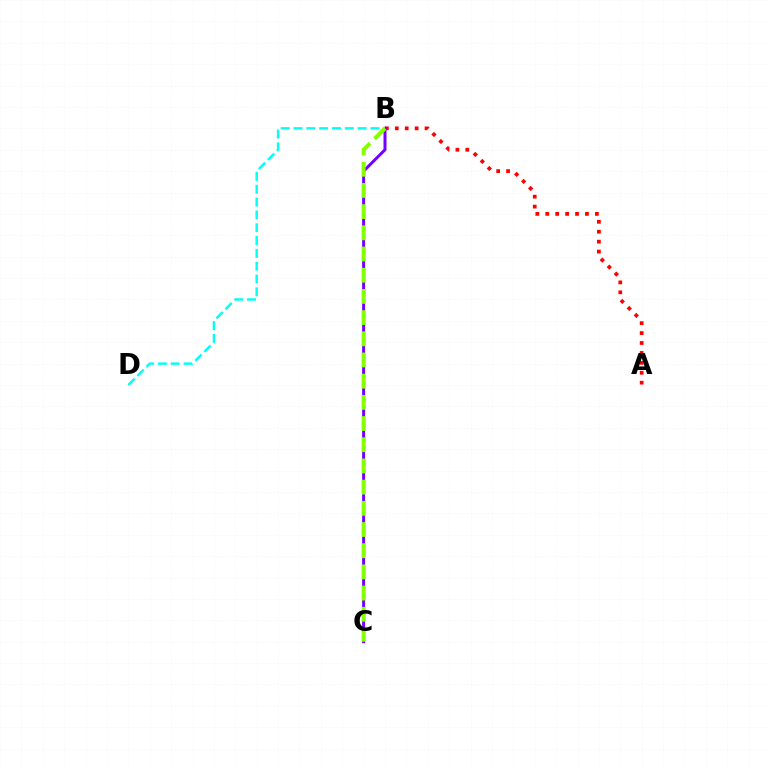{('A', 'B'): [{'color': '#ff0000', 'line_style': 'dotted', 'thickness': 2.7}], ('B', 'C'): [{'color': '#7200ff', 'line_style': 'solid', 'thickness': 2.15}, {'color': '#84ff00', 'line_style': 'dashed', 'thickness': 2.88}], ('B', 'D'): [{'color': '#00fff6', 'line_style': 'dashed', 'thickness': 1.74}]}